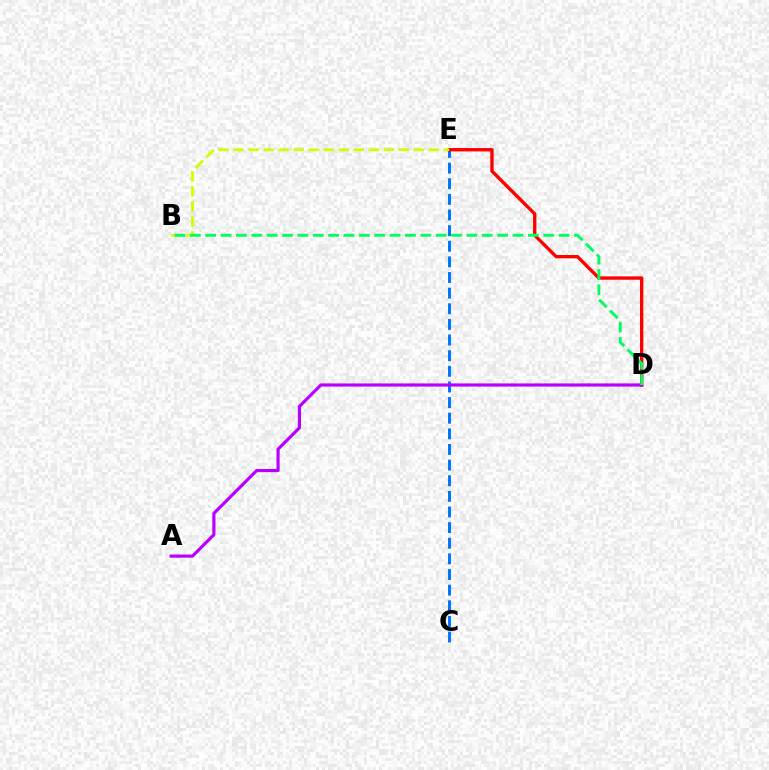{('C', 'E'): [{'color': '#0074ff', 'line_style': 'dashed', 'thickness': 2.12}], ('D', 'E'): [{'color': '#ff0000', 'line_style': 'solid', 'thickness': 2.42}], ('A', 'D'): [{'color': '#b900ff', 'line_style': 'solid', 'thickness': 2.27}], ('B', 'E'): [{'color': '#d1ff00', 'line_style': 'dashed', 'thickness': 2.04}], ('B', 'D'): [{'color': '#00ff5c', 'line_style': 'dashed', 'thickness': 2.09}]}